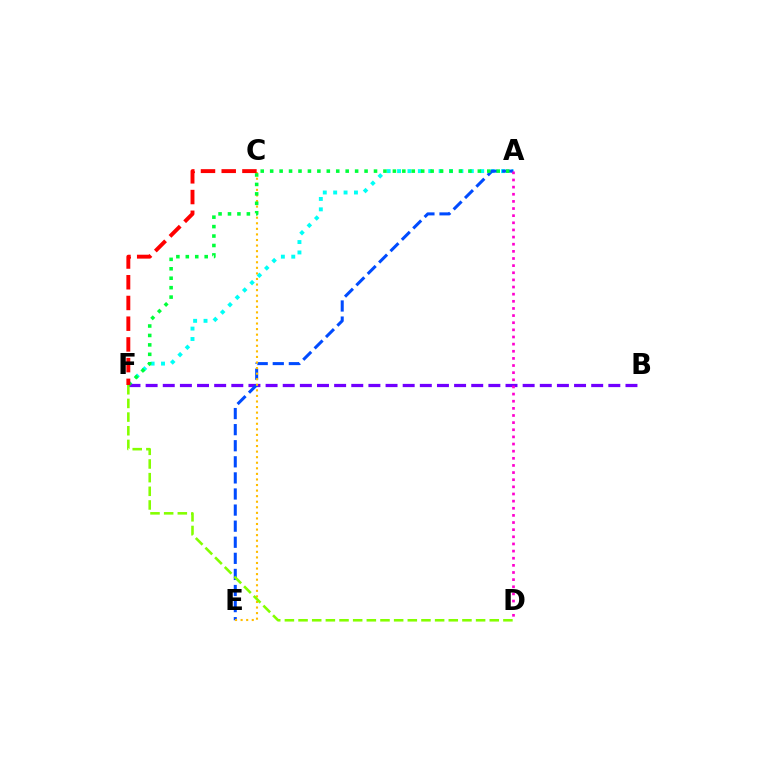{('A', 'F'): [{'color': '#00fff6', 'line_style': 'dotted', 'thickness': 2.82}, {'color': '#00ff39', 'line_style': 'dotted', 'thickness': 2.56}], ('B', 'F'): [{'color': '#7200ff', 'line_style': 'dashed', 'thickness': 2.33}], ('A', 'E'): [{'color': '#004bff', 'line_style': 'dashed', 'thickness': 2.19}], ('C', 'E'): [{'color': '#ffbd00', 'line_style': 'dotted', 'thickness': 1.51}], ('D', 'F'): [{'color': '#84ff00', 'line_style': 'dashed', 'thickness': 1.86}], ('A', 'D'): [{'color': '#ff00cf', 'line_style': 'dotted', 'thickness': 1.94}], ('C', 'F'): [{'color': '#ff0000', 'line_style': 'dashed', 'thickness': 2.81}]}